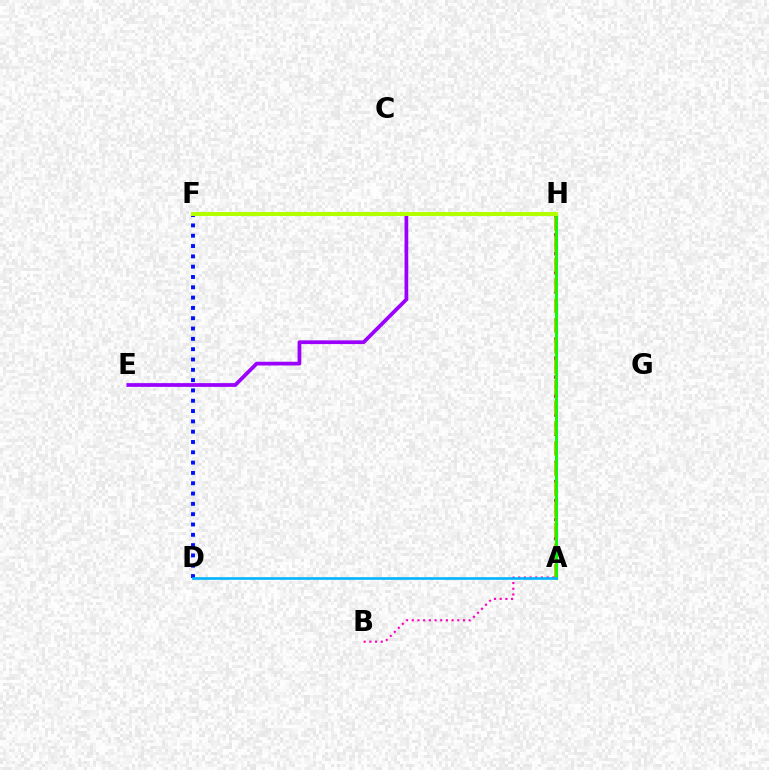{('F', 'H'): [{'color': '#00ff9d', 'line_style': 'solid', 'thickness': 2.76}, {'color': '#b3ff00', 'line_style': 'solid', 'thickness': 2.89}], ('A', 'H'): [{'color': '#ff0000', 'line_style': 'dotted', 'thickness': 2.58}, {'color': '#ffa500', 'line_style': 'dashed', 'thickness': 2.77}, {'color': '#08ff00', 'line_style': 'solid', 'thickness': 2.14}], ('E', 'H'): [{'color': '#9b00ff', 'line_style': 'solid', 'thickness': 2.7}], ('D', 'F'): [{'color': '#0010ff', 'line_style': 'dotted', 'thickness': 2.8}], ('A', 'B'): [{'color': '#ff00bd', 'line_style': 'dotted', 'thickness': 1.55}], ('A', 'D'): [{'color': '#00b5ff', 'line_style': 'solid', 'thickness': 1.9}]}